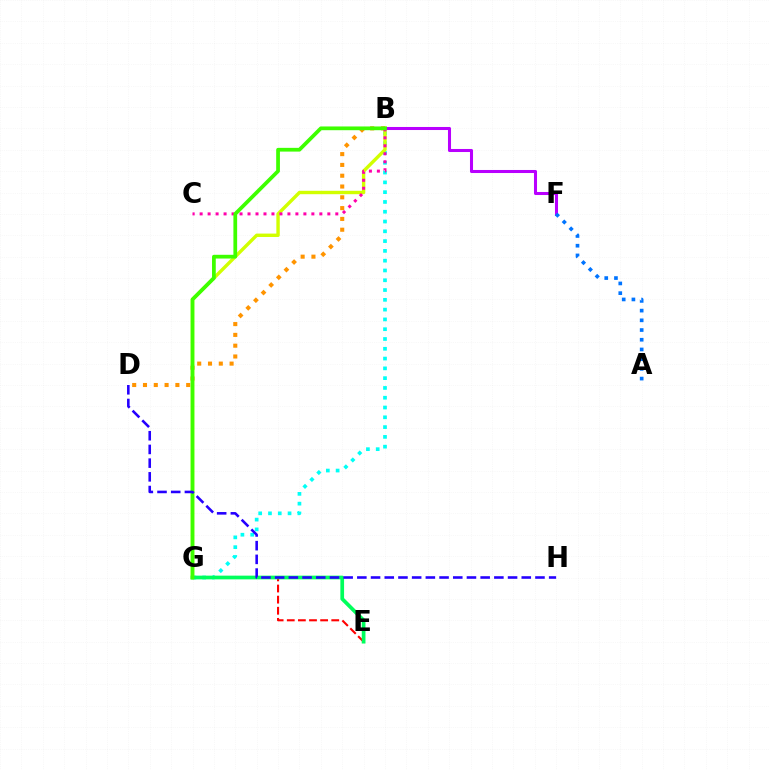{('E', 'G'): [{'color': '#ff0000', 'line_style': 'dashed', 'thickness': 1.51}, {'color': '#00ff5c', 'line_style': 'solid', 'thickness': 2.67}], ('B', 'G'): [{'color': '#00fff6', 'line_style': 'dotted', 'thickness': 2.66}, {'color': '#d1ff00', 'line_style': 'solid', 'thickness': 2.45}, {'color': '#3dff00', 'line_style': 'solid', 'thickness': 2.69}], ('B', 'F'): [{'color': '#b900ff', 'line_style': 'solid', 'thickness': 2.19}], ('B', 'D'): [{'color': '#ff9400', 'line_style': 'dotted', 'thickness': 2.93}], ('B', 'C'): [{'color': '#ff00ac', 'line_style': 'dotted', 'thickness': 2.17}], ('A', 'F'): [{'color': '#0074ff', 'line_style': 'dotted', 'thickness': 2.64}], ('D', 'H'): [{'color': '#2500ff', 'line_style': 'dashed', 'thickness': 1.86}]}